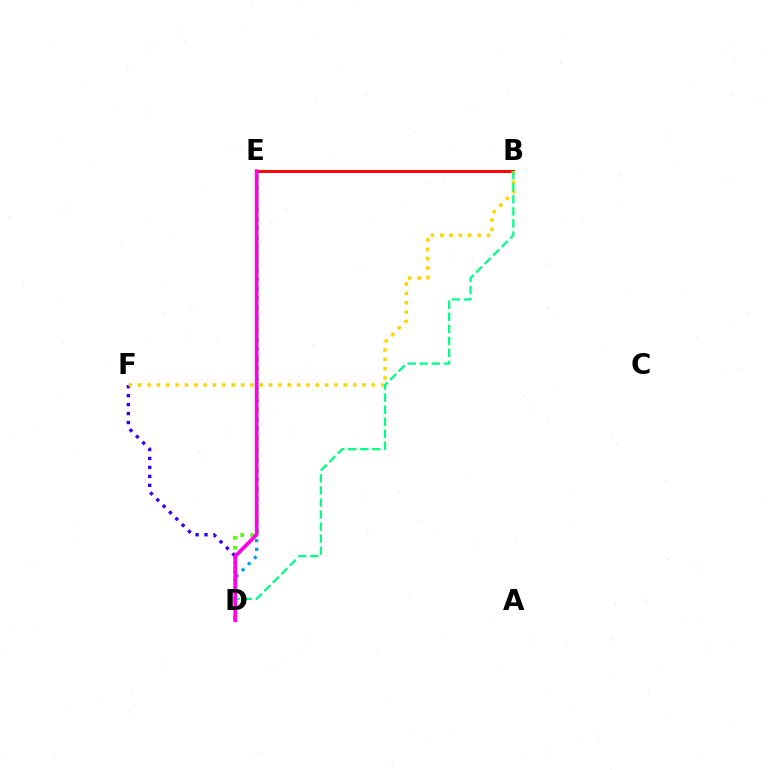{('D', 'F'): [{'color': '#3700ff', 'line_style': 'dotted', 'thickness': 2.43}], ('B', 'E'): [{'color': '#ff0000', 'line_style': 'solid', 'thickness': 2.1}], ('B', 'F'): [{'color': '#ffd500', 'line_style': 'dotted', 'thickness': 2.54}], ('D', 'E'): [{'color': '#4fff00', 'line_style': 'dotted', 'thickness': 2.73}, {'color': '#009eff', 'line_style': 'dotted', 'thickness': 2.36}, {'color': '#ff00ed', 'line_style': 'solid', 'thickness': 2.66}], ('B', 'D'): [{'color': '#00ff86', 'line_style': 'dashed', 'thickness': 1.64}]}